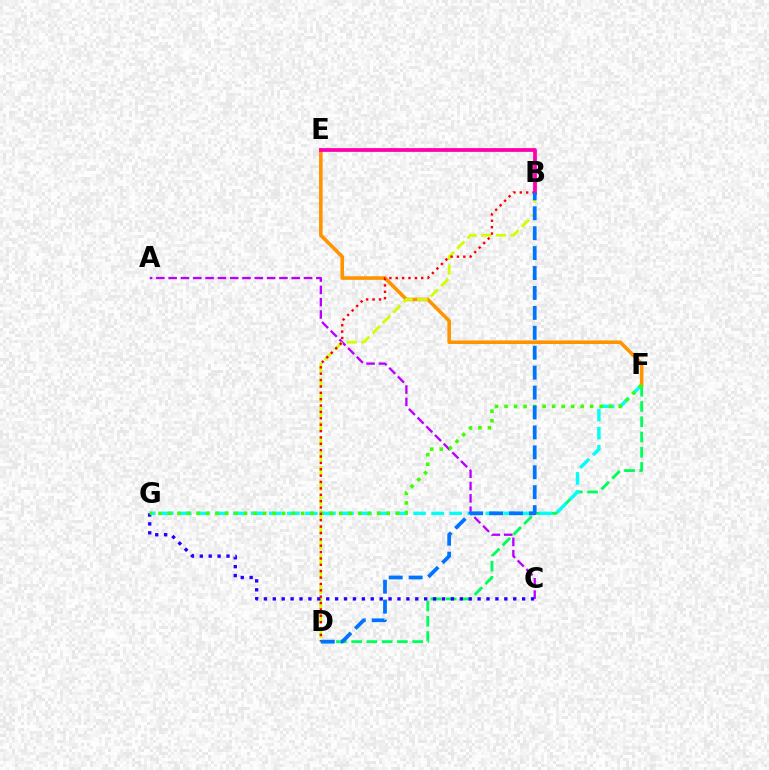{('A', 'C'): [{'color': '#b900ff', 'line_style': 'dashed', 'thickness': 1.67}], ('E', 'F'): [{'color': '#ff9400', 'line_style': 'solid', 'thickness': 2.58}], ('D', 'F'): [{'color': '#00ff5c', 'line_style': 'dashed', 'thickness': 2.07}], ('F', 'G'): [{'color': '#00fff6', 'line_style': 'dashed', 'thickness': 2.45}, {'color': '#3dff00', 'line_style': 'dotted', 'thickness': 2.58}], ('B', 'D'): [{'color': '#d1ff00', 'line_style': 'dashed', 'thickness': 2.0}, {'color': '#ff0000', 'line_style': 'dotted', 'thickness': 1.73}, {'color': '#0074ff', 'line_style': 'dashed', 'thickness': 2.71}], ('C', 'G'): [{'color': '#2500ff', 'line_style': 'dotted', 'thickness': 2.42}], ('B', 'E'): [{'color': '#ff00ac', 'line_style': 'solid', 'thickness': 2.71}]}